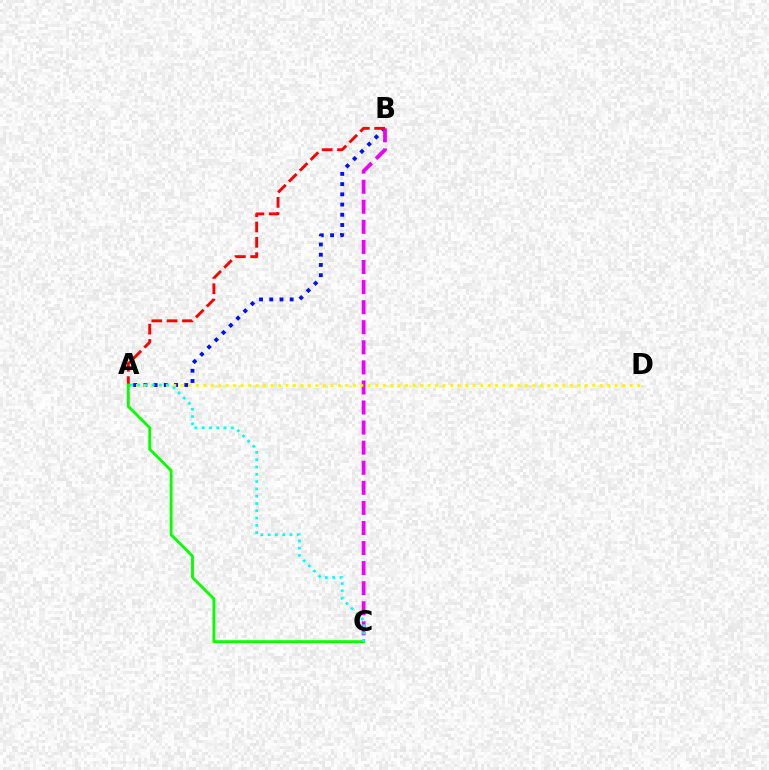{('A', 'B'): [{'color': '#0010ff', 'line_style': 'dotted', 'thickness': 2.78}, {'color': '#ff0000', 'line_style': 'dashed', 'thickness': 2.08}], ('B', 'C'): [{'color': '#ee00ff', 'line_style': 'dashed', 'thickness': 2.73}], ('A', 'D'): [{'color': '#fcf500', 'line_style': 'dotted', 'thickness': 2.03}], ('A', 'C'): [{'color': '#08ff00', 'line_style': 'solid', 'thickness': 2.06}, {'color': '#00fff6', 'line_style': 'dotted', 'thickness': 1.98}]}